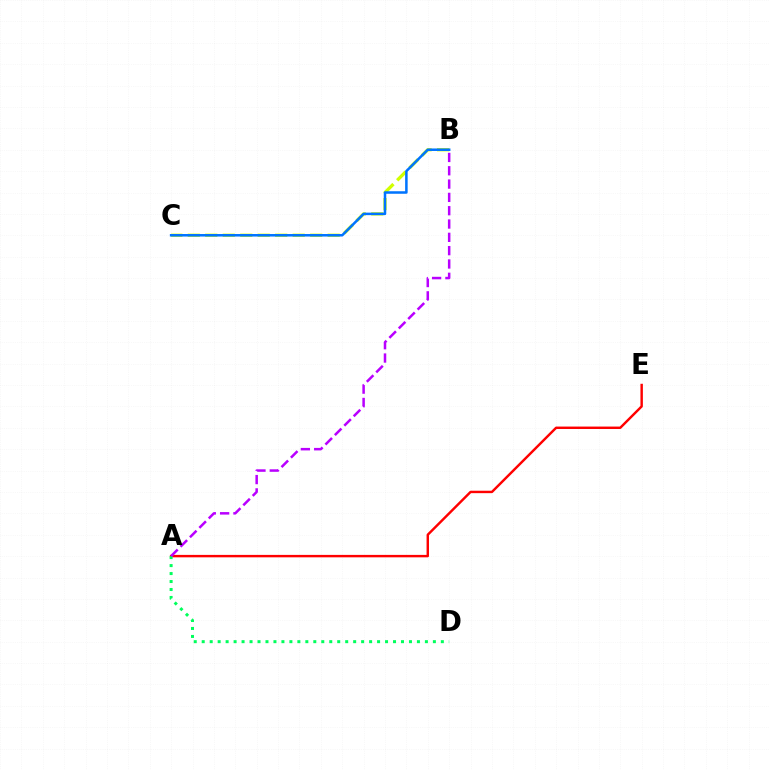{('B', 'C'): [{'color': '#d1ff00', 'line_style': 'dashed', 'thickness': 2.38}, {'color': '#0074ff', 'line_style': 'solid', 'thickness': 1.82}], ('A', 'E'): [{'color': '#ff0000', 'line_style': 'solid', 'thickness': 1.75}], ('A', 'D'): [{'color': '#00ff5c', 'line_style': 'dotted', 'thickness': 2.17}], ('A', 'B'): [{'color': '#b900ff', 'line_style': 'dashed', 'thickness': 1.81}]}